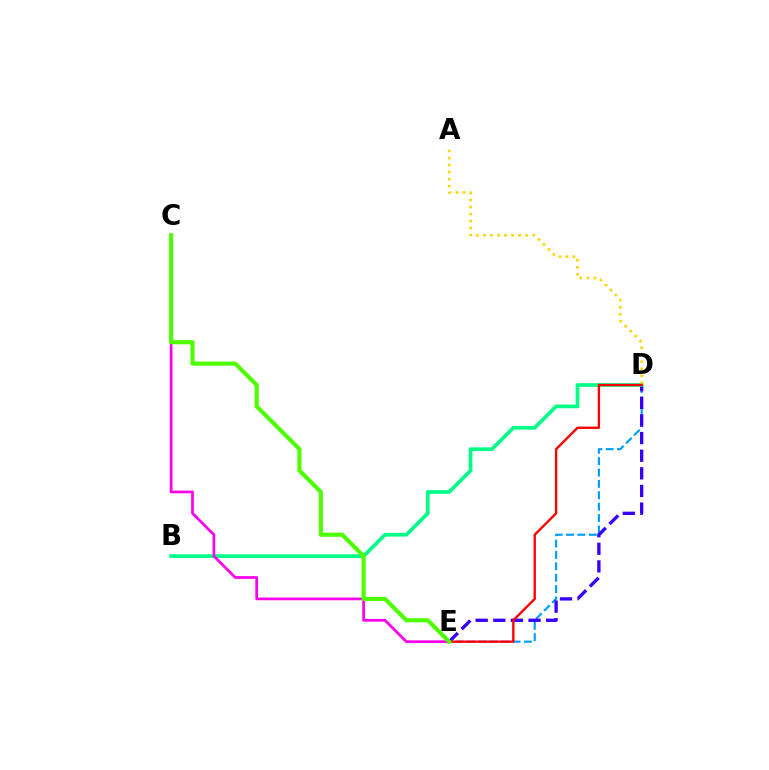{('D', 'E'): [{'color': '#009eff', 'line_style': 'dashed', 'thickness': 1.55}, {'color': '#3700ff', 'line_style': 'dashed', 'thickness': 2.39}, {'color': '#ff0000', 'line_style': 'solid', 'thickness': 1.7}], ('B', 'D'): [{'color': '#00ff86', 'line_style': 'solid', 'thickness': 2.66}], ('A', 'D'): [{'color': '#ffd500', 'line_style': 'dotted', 'thickness': 1.91}], ('C', 'E'): [{'color': '#ff00ed', 'line_style': 'solid', 'thickness': 1.96}, {'color': '#4fff00', 'line_style': 'solid', 'thickness': 2.98}]}